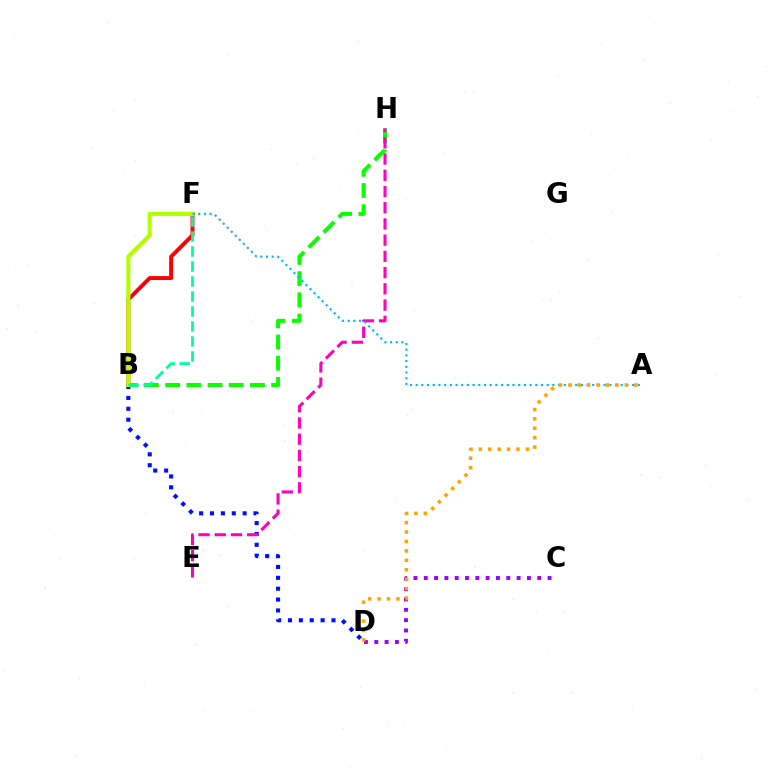{('B', 'D'): [{'color': '#0010ff', 'line_style': 'dotted', 'thickness': 2.96}], ('B', 'H'): [{'color': '#08ff00', 'line_style': 'dashed', 'thickness': 2.88}], ('B', 'F'): [{'color': '#ff0000', 'line_style': 'solid', 'thickness': 2.83}, {'color': '#b3ff00', 'line_style': 'solid', 'thickness': 2.95}, {'color': '#00ff9d', 'line_style': 'dashed', 'thickness': 2.04}], ('E', 'H'): [{'color': '#ff00bd', 'line_style': 'dashed', 'thickness': 2.2}], ('A', 'F'): [{'color': '#00b5ff', 'line_style': 'dotted', 'thickness': 1.55}], ('C', 'D'): [{'color': '#9b00ff', 'line_style': 'dotted', 'thickness': 2.8}], ('A', 'D'): [{'color': '#ffa500', 'line_style': 'dotted', 'thickness': 2.56}]}